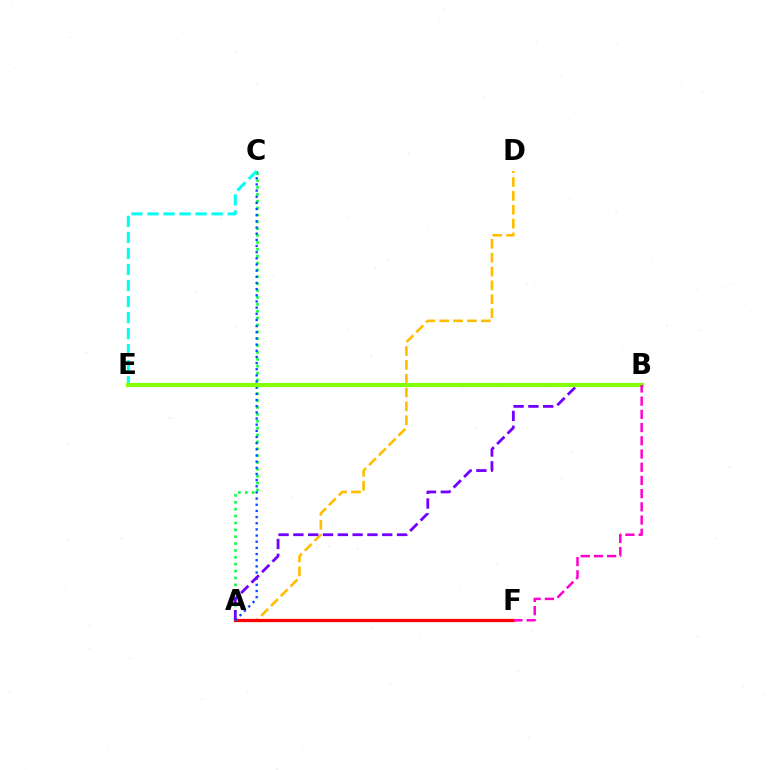{('A', 'D'): [{'color': '#ffbd00', 'line_style': 'dashed', 'thickness': 1.88}], ('A', 'F'): [{'color': '#ff0000', 'line_style': 'solid', 'thickness': 2.33}], ('A', 'C'): [{'color': '#00ff39', 'line_style': 'dotted', 'thickness': 1.87}, {'color': '#004bff', 'line_style': 'dotted', 'thickness': 1.67}], ('A', 'B'): [{'color': '#7200ff', 'line_style': 'dashed', 'thickness': 2.01}], ('C', 'E'): [{'color': '#00fff6', 'line_style': 'dashed', 'thickness': 2.18}], ('B', 'E'): [{'color': '#84ff00', 'line_style': 'solid', 'thickness': 2.95}], ('B', 'F'): [{'color': '#ff00cf', 'line_style': 'dashed', 'thickness': 1.79}]}